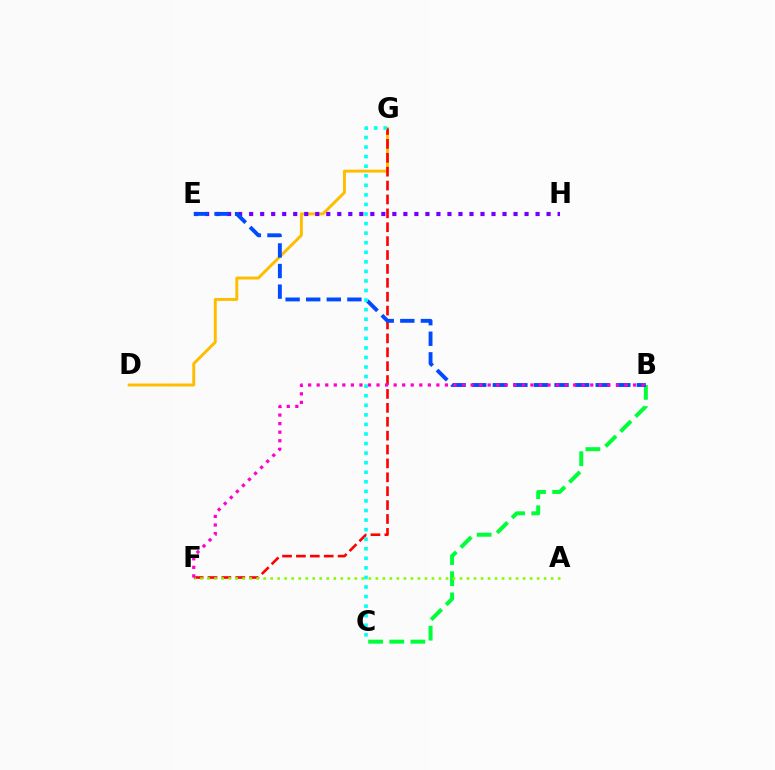{('B', 'C'): [{'color': '#00ff39', 'line_style': 'dashed', 'thickness': 2.87}], ('D', 'G'): [{'color': '#ffbd00', 'line_style': 'solid', 'thickness': 2.11}], ('E', 'H'): [{'color': '#7200ff', 'line_style': 'dotted', 'thickness': 2.99}], ('F', 'G'): [{'color': '#ff0000', 'line_style': 'dashed', 'thickness': 1.89}], ('B', 'E'): [{'color': '#004bff', 'line_style': 'dashed', 'thickness': 2.8}], ('A', 'F'): [{'color': '#84ff00', 'line_style': 'dotted', 'thickness': 1.91}], ('C', 'G'): [{'color': '#00fff6', 'line_style': 'dotted', 'thickness': 2.6}], ('B', 'F'): [{'color': '#ff00cf', 'line_style': 'dotted', 'thickness': 2.32}]}